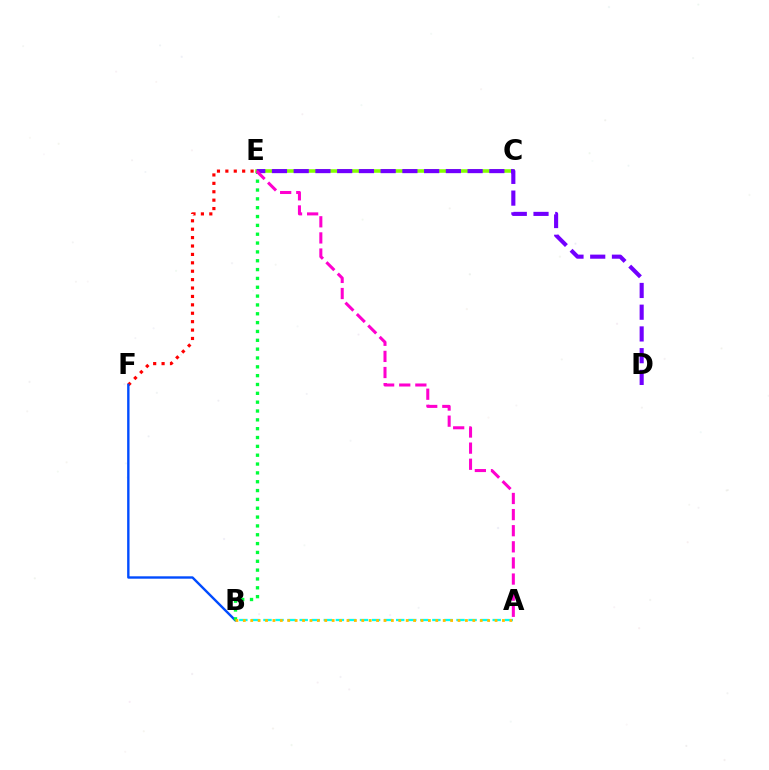{('E', 'F'): [{'color': '#ff0000', 'line_style': 'dotted', 'thickness': 2.28}], ('C', 'E'): [{'color': '#84ff00', 'line_style': 'solid', 'thickness': 2.56}], ('B', 'F'): [{'color': '#004bff', 'line_style': 'solid', 'thickness': 1.72}], ('D', 'E'): [{'color': '#7200ff', 'line_style': 'dashed', 'thickness': 2.95}], ('A', 'B'): [{'color': '#00fff6', 'line_style': 'dashed', 'thickness': 1.64}, {'color': '#ffbd00', 'line_style': 'dotted', 'thickness': 2.01}], ('B', 'E'): [{'color': '#00ff39', 'line_style': 'dotted', 'thickness': 2.4}], ('A', 'E'): [{'color': '#ff00cf', 'line_style': 'dashed', 'thickness': 2.19}]}